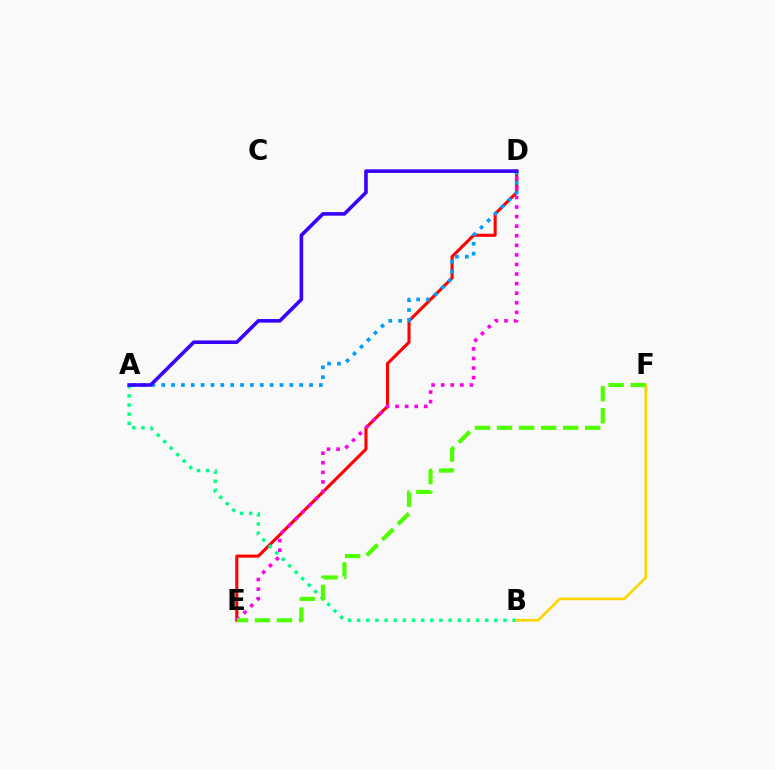{('D', 'E'): [{'color': '#ff0000', 'line_style': 'solid', 'thickness': 2.22}, {'color': '#ff00ed', 'line_style': 'dotted', 'thickness': 2.6}], ('A', 'D'): [{'color': '#009eff', 'line_style': 'dotted', 'thickness': 2.68}, {'color': '#3700ff', 'line_style': 'solid', 'thickness': 2.58}], ('A', 'B'): [{'color': '#00ff86', 'line_style': 'dotted', 'thickness': 2.49}], ('B', 'F'): [{'color': '#ffd500', 'line_style': 'solid', 'thickness': 1.92}], ('E', 'F'): [{'color': '#4fff00', 'line_style': 'dashed', 'thickness': 3.0}]}